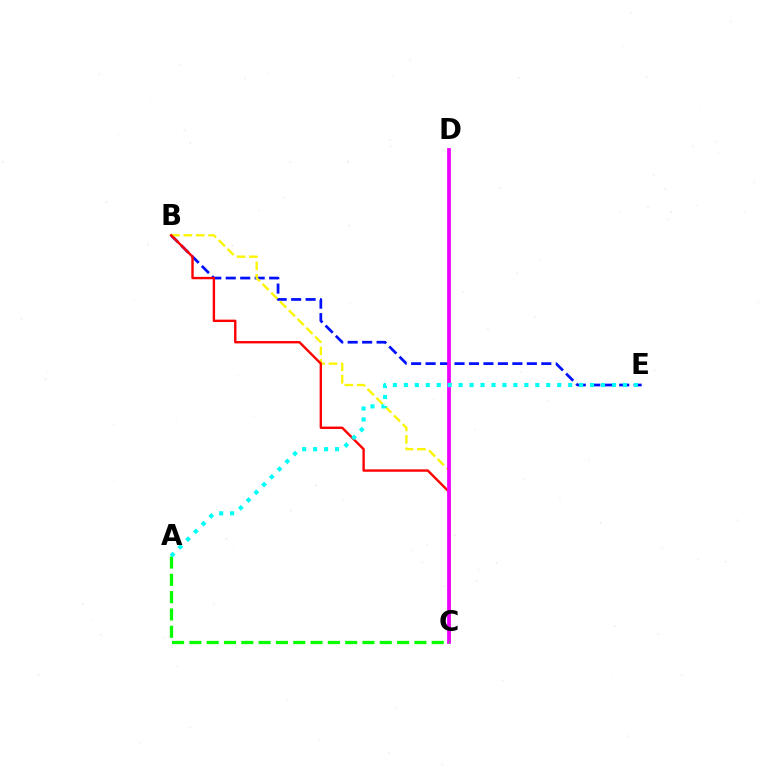{('B', 'E'): [{'color': '#0010ff', 'line_style': 'dashed', 'thickness': 1.96}], ('B', 'C'): [{'color': '#fcf500', 'line_style': 'dashed', 'thickness': 1.69}, {'color': '#ff0000', 'line_style': 'solid', 'thickness': 1.72}], ('C', 'D'): [{'color': '#ee00ff', 'line_style': 'solid', 'thickness': 2.7}], ('A', 'C'): [{'color': '#08ff00', 'line_style': 'dashed', 'thickness': 2.35}], ('A', 'E'): [{'color': '#00fff6', 'line_style': 'dotted', 'thickness': 2.98}]}